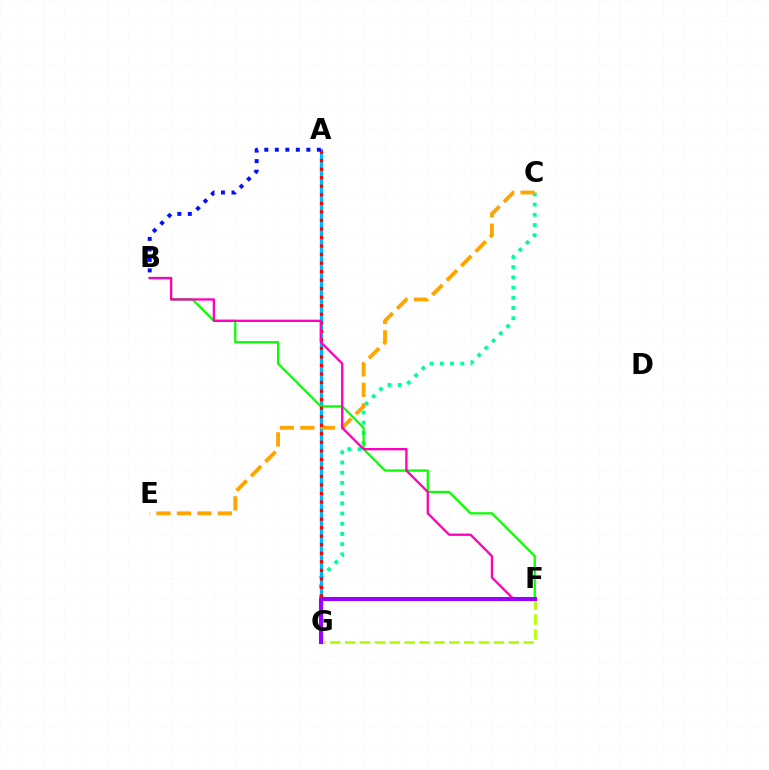{('C', 'G'): [{'color': '#00ff9d', 'line_style': 'dotted', 'thickness': 2.77}], ('A', 'G'): [{'color': '#00b5ff', 'line_style': 'solid', 'thickness': 2.33}, {'color': '#ff0000', 'line_style': 'dotted', 'thickness': 2.32}], ('C', 'E'): [{'color': '#ffa500', 'line_style': 'dashed', 'thickness': 2.78}], ('B', 'F'): [{'color': '#08ff00', 'line_style': 'solid', 'thickness': 1.62}, {'color': '#ff00bd', 'line_style': 'solid', 'thickness': 1.67}], ('F', 'G'): [{'color': '#b3ff00', 'line_style': 'dashed', 'thickness': 2.02}, {'color': '#9b00ff', 'line_style': 'solid', 'thickness': 2.92}], ('A', 'B'): [{'color': '#0010ff', 'line_style': 'dotted', 'thickness': 2.86}]}